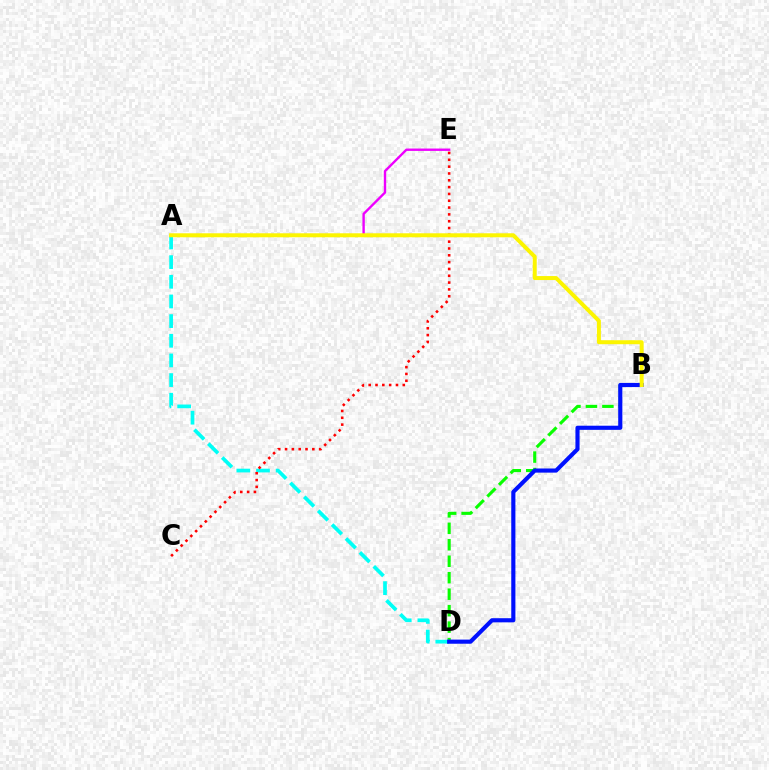{('B', 'D'): [{'color': '#08ff00', 'line_style': 'dashed', 'thickness': 2.24}, {'color': '#0010ff', 'line_style': 'solid', 'thickness': 2.98}], ('A', 'D'): [{'color': '#00fff6', 'line_style': 'dashed', 'thickness': 2.67}], ('C', 'E'): [{'color': '#ff0000', 'line_style': 'dotted', 'thickness': 1.85}], ('A', 'E'): [{'color': '#ee00ff', 'line_style': 'solid', 'thickness': 1.71}], ('A', 'B'): [{'color': '#fcf500', 'line_style': 'solid', 'thickness': 2.88}]}